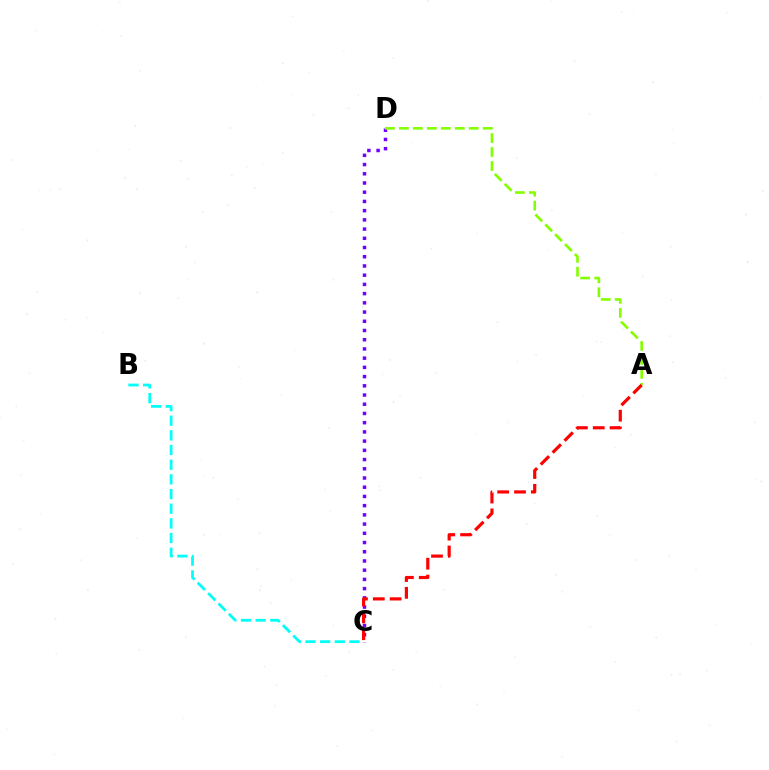{('B', 'C'): [{'color': '#00fff6', 'line_style': 'dashed', 'thickness': 1.99}], ('C', 'D'): [{'color': '#7200ff', 'line_style': 'dotted', 'thickness': 2.5}], ('A', 'D'): [{'color': '#84ff00', 'line_style': 'dashed', 'thickness': 1.9}], ('A', 'C'): [{'color': '#ff0000', 'line_style': 'dashed', 'thickness': 2.29}]}